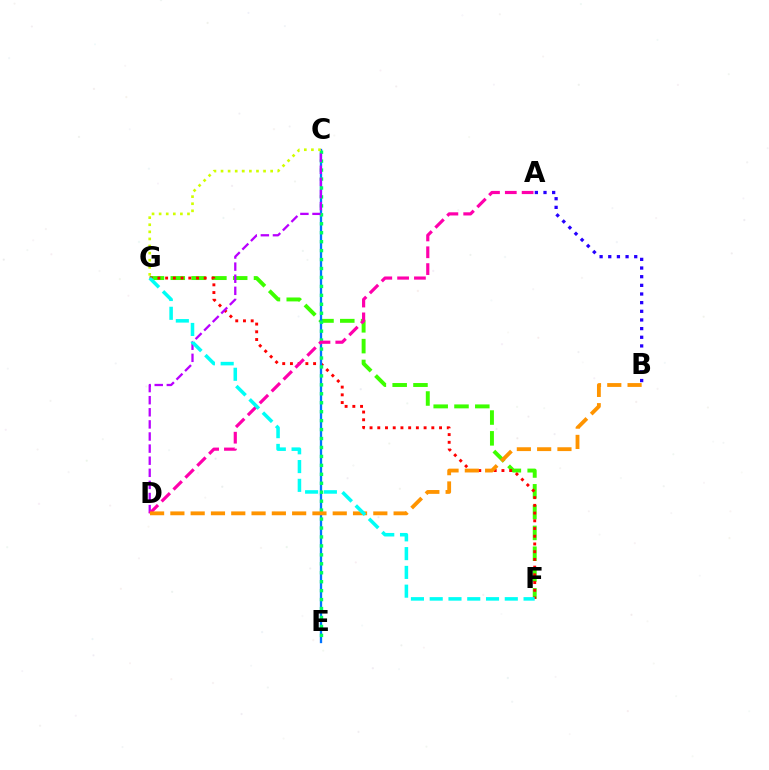{('F', 'G'): [{'color': '#3dff00', 'line_style': 'dashed', 'thickness': 2.83}, {'color': '#ff0000', 'line_style': 'dotted', 'thickness': 2.1}, {'color': '#00fff6', 'line_style': 'dashed', 'thickness': 2.55}], ('C', 'E'): [{'color': '#0074ff', 'line_style': 'solid', 'thickness': 1.67}, {'color': '#00ff5c', 'line_style': 'dotted', 'thickness': 2.43}], ('A', 'B'): [{'color': '#2500ff', 'line_style': 'dotted', 'thickness': 2.35}], ('C', 'D'): [{'color': '#b900ff', 'line_style': 'dashed', 'thickness': 1.64}], ('C', 'G'): [{'color': '#d1ff00', 'line_style': 'dotted', 'thickness': 1.93}], ('A', 'D'): [{'color': '#ff00ac', 'line_style': 'dashed', 'thickness': 2.28}], ('B', 'D'): [{'color': '#ff9400', 'line_style': 'dashed', 'thickness': 2.76}]}